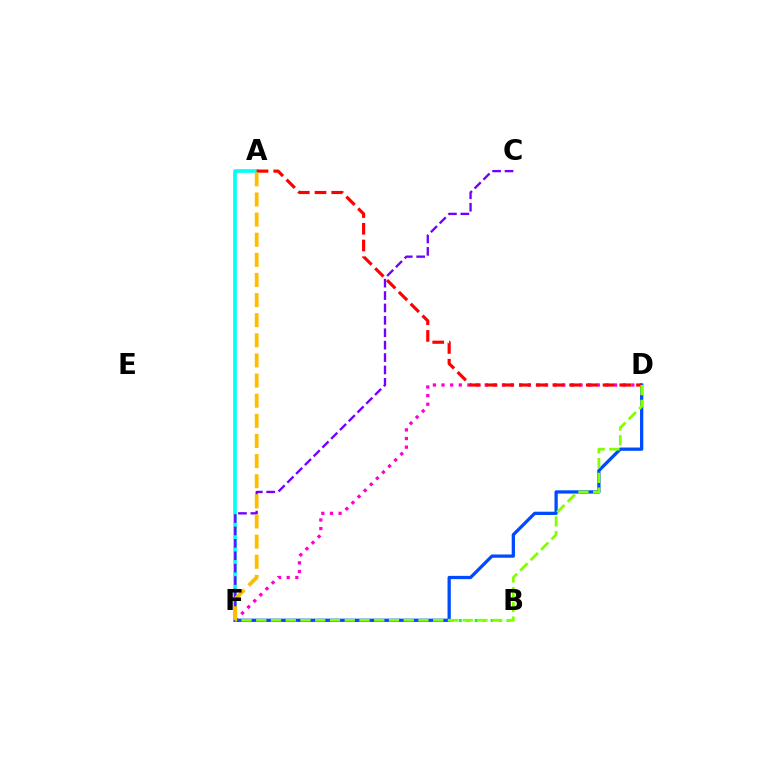{('A', 'F'): [{'color': '#00fff6', 'line_style': 'solid', 'thickness': 2.64}, {'color': '#ffbd00', 'line_style': 'dashed', 'thickness': 2.73}], ('B', 'F'): [{'color': '#00ff39', 'line_style': 'dotted', 'thickness': 2.17}], ('D', 'F'): [{'color': '#004bff', 'line_style': 'solid', 'thickness': 2.35}, {'color': '#ff00cf', 'line_style': 'dotted', 'thickness': 2.34}, {'color': '#84ff00', 'line_style': 'dashed', 'thickness': 2.0}], ('C', 'F'): [{'color': '#7200ff', 'line_style': 'dashed', 'thickness': 1.68}], ('A', 'D'): [{'color': '#ff0000', 'line_style': 'dashed', 'thickness': 2.27}]}